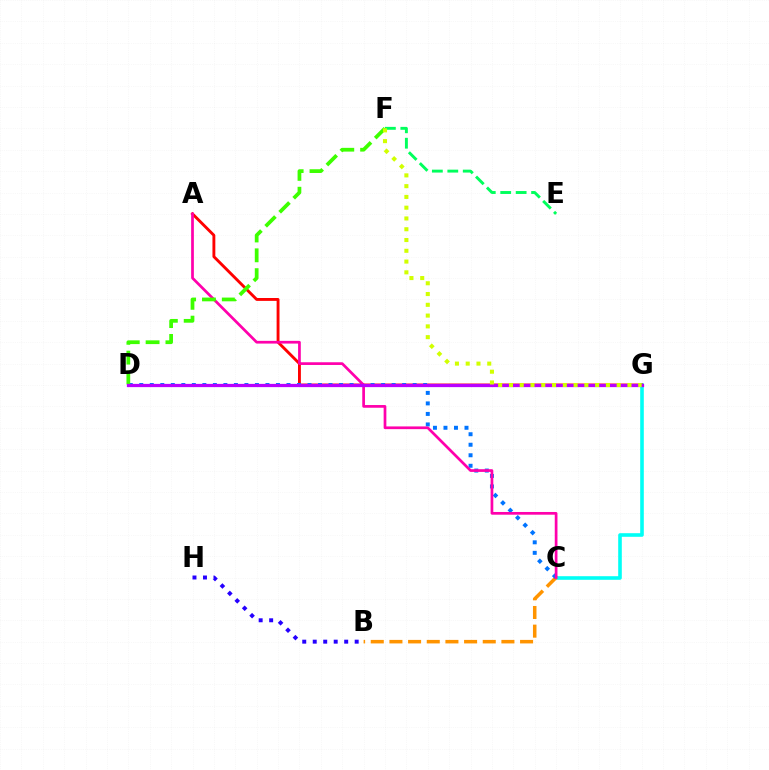{('C', 'G'): [{'color': '#00fff6', 'line_style': 'solid', 'thickness': 2.59}], ('A', 'G'): [{'color': '#ff0000', 'line_style': 'solid', 'thickness': 2.07}], ('B', 'C'): [{'color': '#ff9400', 'line_style': 'dashed', 'thickness': 2.54}], ('C', 'D'): [{'color': '#0074ff', 'line_style': 'dotted', 'thickness': 2.86}], ('B', 'H'): [{'color': '#2500ff', 'line_style': 'dotted', 'thickness': 2.85}], ('A', 'C'): [{'color': '#ff00ac', 'line_style': 'solid', 'thickness': 1.95}], ('E', 'F'): [{'color': '#00ff5c', 'line_style': 'dashed', 'thickness': 2.1}], ('D', 'F'): [{'color': '#3dff00', 'line_style': 'dashed', 'thickness': 2.69}], ('D', 'G'): [{'color': '#b900ff', 'line_style': 'solid', 'thickness': 2.34}], ('F', 'G'): [{'color': '#d1ff00', 'line_style': 'dotted', 'thickness': 2.93}]}